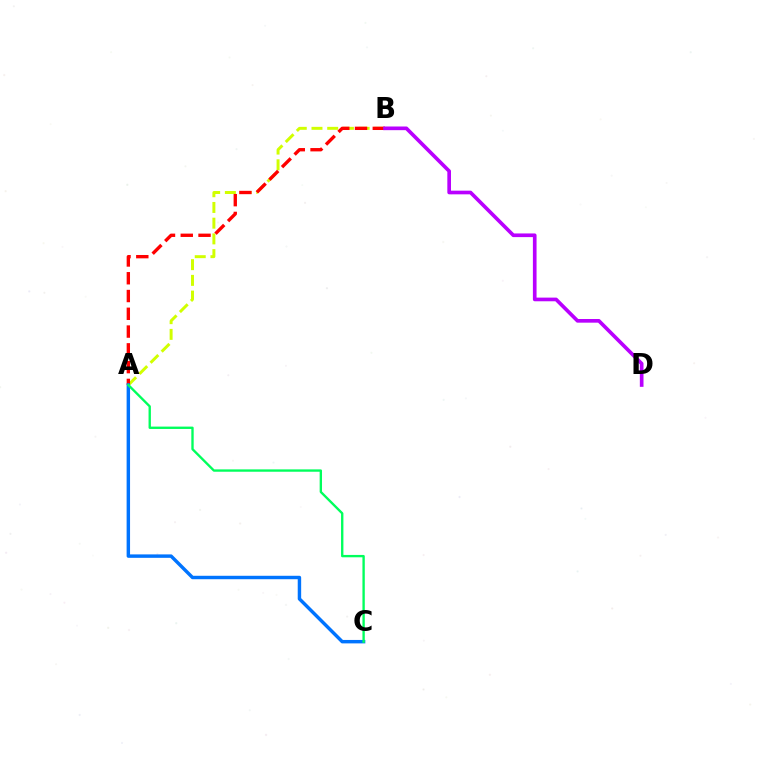{('A', 'B'): [{'color': '#d1ff00', 'line_style': 'dashed', 'thickness': 2.14}, {'color': '#ff0000', 'line_style': 'dashed', 'thickness': 2.41}], ('A', 'C'): [{'color': '#0074ff', 'line_style': 'solid', 'thickness': 2.47}, {'color': '#00ff5c', 'line_style': 'solid', 'thickness': 1.7}], ('B', 'D'): [{'color': '#b900ff', 'line_style': 'solid', 'thickness': 2.64}]}